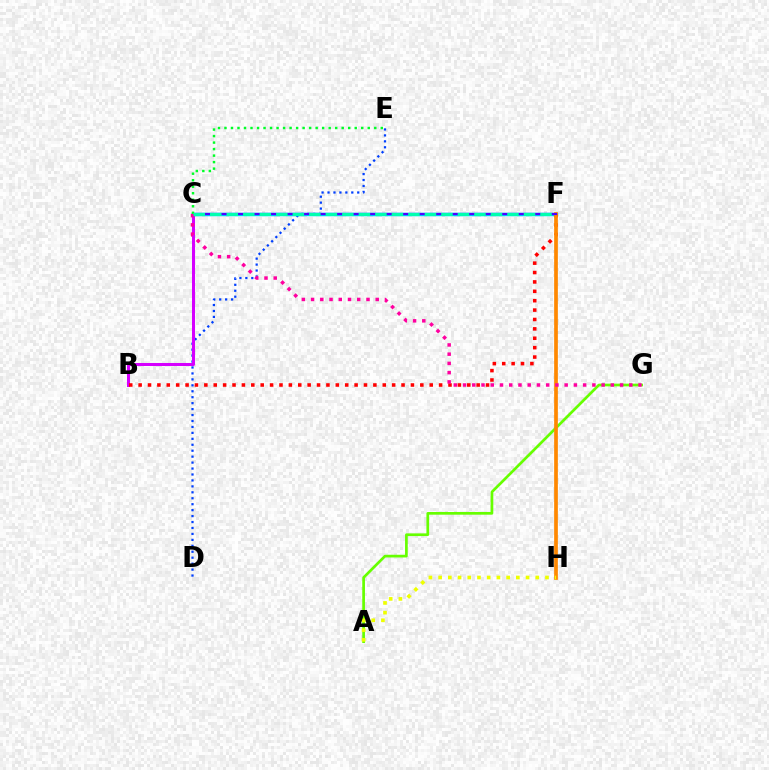{('D', 'E'): [{'color': '#003fff', 'line_style': 'dotted', 'thickness': 1.61}], ('B', 'C'): [{'color': '#d600ff', 'line_style': 'solid', 'thickness': 2.18}], ('A', 'G'): [{'color': '#66ff00', 'line_style': 'solid', 'thickness': 1.94}], ('C', 'F'): [{'color': '#00c7ff', 'line_style': 'solid', 'thickness': 2.5}, {'color': '#4f00ff', 'line_style': 'solid', 'thickness': 1.57}, {'color': '#00ffaf', 'line_style': 'dashed', 'thickness': 2.24}], ('B', 'F'): [{'color': '#ff0000', 'line_style': 'dotted', 'thickness': 2.55}], ('F', 'H'): [{'color': '#ff8800', 'line_style': 'solid', 'thickness': 2.67}], ('C', 'G'): [{'color': '#ff00a0', 'line_style': 'dotted', 'thickness': 2.51}], ('C', 'E'): [{'color': '#00ff27', 'line_style': 'dotted', 'thickness': 1.77}], ('A', 'H'): [{'color': '#eeff00', 'line_style': 'dotted', 'thickness': 2.64}]}